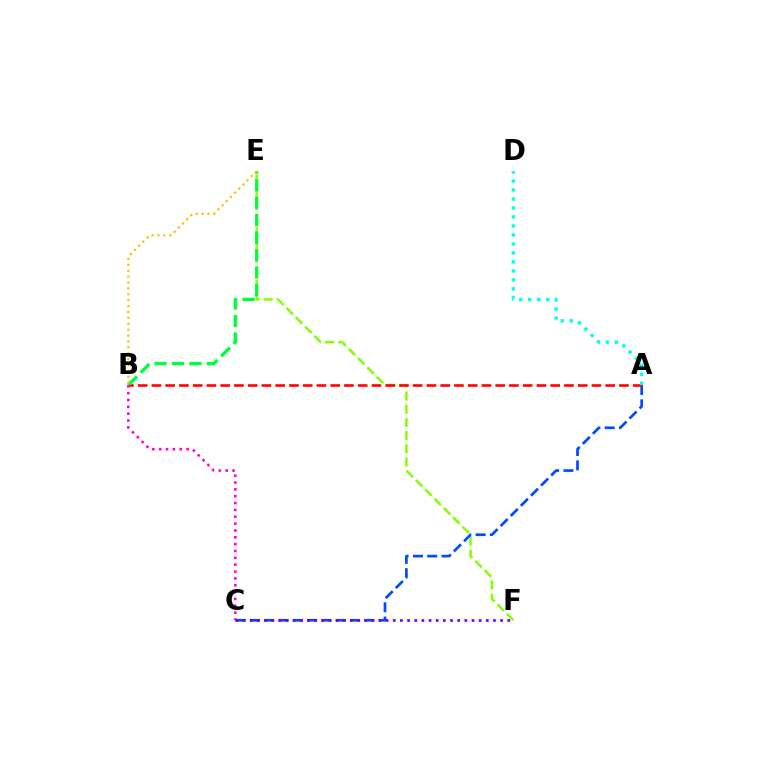{('E', 'F'): [{'color': '#84ff00', 'line_style': 'dashed', 'thickness': 1.79}], ('A', 'C'): [{'color': '#004bff', 'line_style': 'dashed', 'thickness': 1.94}], ('A', 'B'): [{'color': '#ff0000', 'line_style': 'dashed', 'thickness': 1.87}], ('B', 'E'): [{'color': '#00ff39', 'line_style': 'dashed', 'thickness': 2.37}, {'color': '#ffbd00', 'line_style': 'dotted', 'thickness': 1.6}], ('B', 'C'): [{'color': '#ff00cf', 'line_style': 'dotted', 'thickness': 1.86}], ('A', 'D'): [{'color': '#00fff6', 'line_style': 'dotted', 'thickness': 2.44}], ('C', 'F'): [{'color': '#7200ff', 'line_style': 'dotted', 'thickness': 1.94}]}